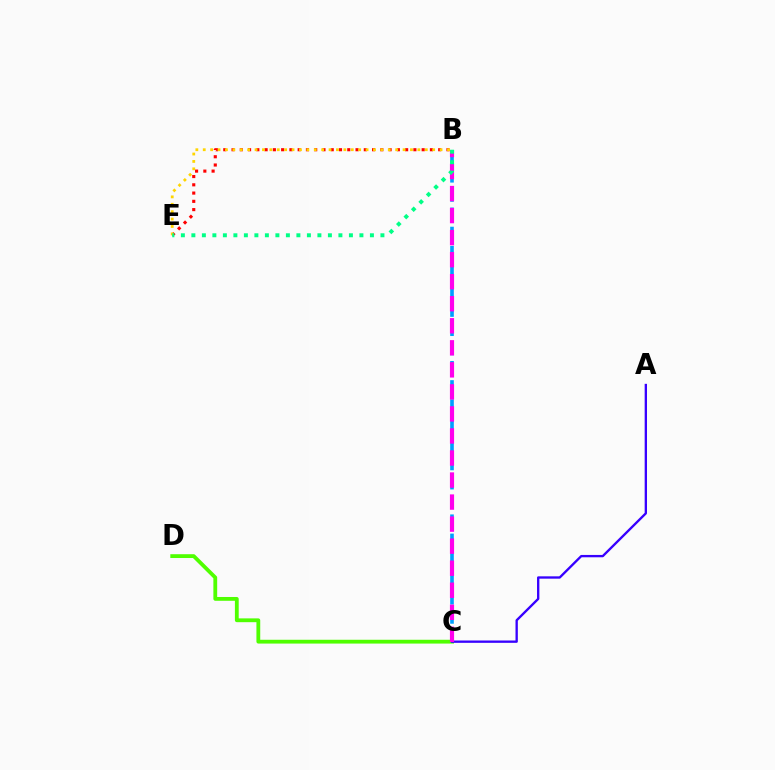{('B', 'C'): [{'color': '#009eff', 'line_style': 'dashed', 'thickness': 2.61}, {'color': '#ff00ed', 'line_style': 'dashed', 'thickness': 2.99}], ('C', 'D'): [{'color': '#4fff00', 'line_style': 'solid', 'thickness': 2.74}], ('B', 'E'): [{'color': '#ff0000', 'line_style': 'dotted', 'thickness': 2.25}, {'color': '#ffd500', 'line_style': 'dotted', 'thickness': 2.01}, {'color': '#00ff86', 'line_style': 'dotted', 'thickness': 2.85}], ('A', 'C'): [{'color': '#3700ff', 'line_style': 'solid', 'thickness': 1.68}]}